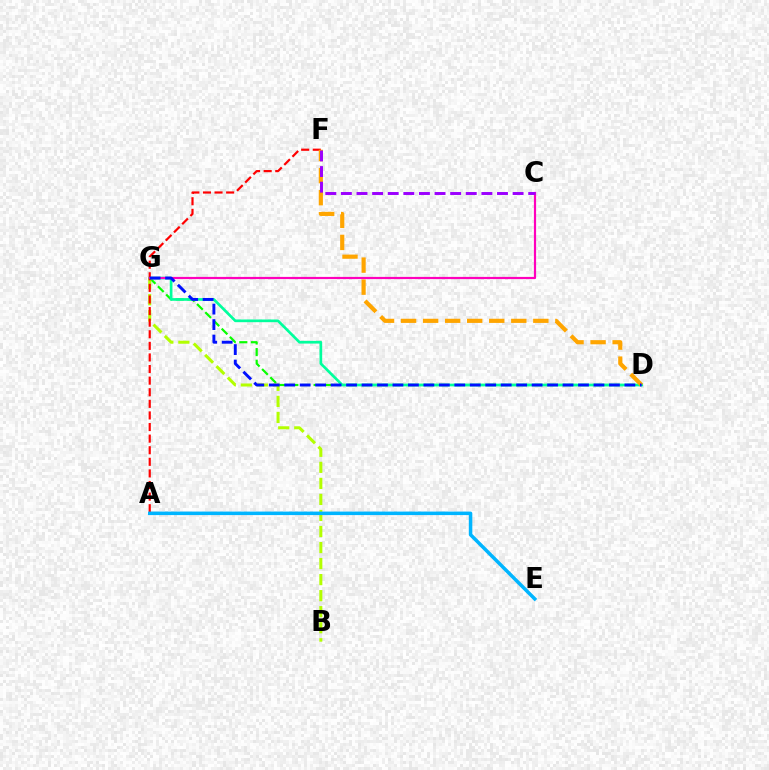{('D', 'G'): [{'color': '#08ff00', 'line_style': 'dashed', 'thickness': 1.58}, {'color': '#00ff9d', 'line_style': 'solid', 'thickness': 1.94}, {'color': '#0010ff', 'line_style': 'dashed', 'thickness': 2.1}], ('B', 'G'): [{'color': '#b3ff00', 'line_style': 'dashed', 'thickness': 2.18}], ('A', 'F'): [{'color': '#ff0000', 'line_style': 'dashed', 'thickness': 1.58}], ('D', 'F'): [{'color': '#ffa500', 'line_style': 'dashed', 'thickness': 2.99}], ('C', 'G'): [{'color': '#ff00bd', 'line_style': 'solid', 'thickness': 1.58}], ('C', 'F'): [{'color': '#9b00ff', 'line_style': 'dashed', 'thickness': 2.12}], ('A', 'E'): [{'color': '#00b5ff', 'line_style': 'solid', 'thickness': 2.53}]}